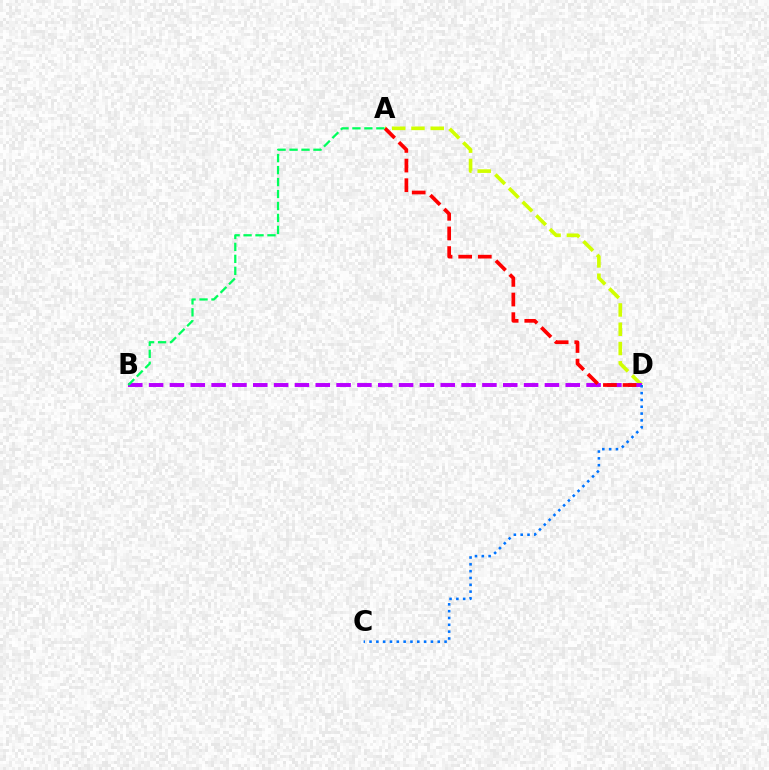{('A', 'D'): [{'color': '#d1ff00', 'line_style': 'dashed', 'thickness': 2.62}, {'color': '#ff0000', 'line_style': 'dashed', 'thickness': 2.67}], ('B', 'D'): [{'color': '#b900ff', 'line_style': 'dashed', 'thickness': 2.83}], ('A', 'B'): [{'color': '#00ff5c', 'line_style': 'dashed', 'thickness': 1.62}], ('C', 'D'): [{'color': '#0074ff', 'line_style': 'dotted', 'thickness': 1.85}]}